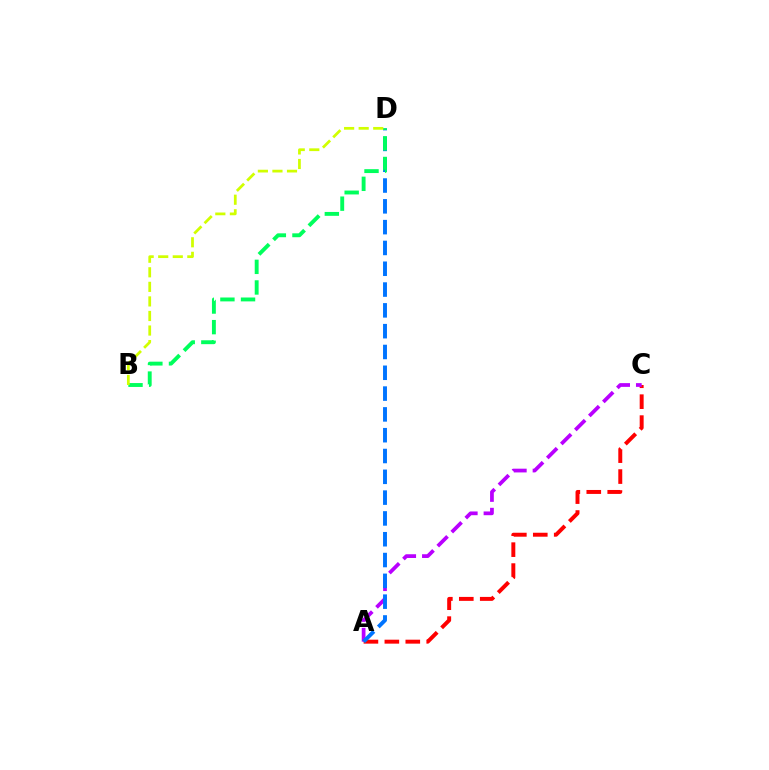{('A', 'C'): [{'color': '#ff0000', 'line_style': 'dashed', 'thickness': 2.84}, {'color': '#b900ff', 'line_style': 'dashed', 'thickness': 2.69}], ('A', 'D'): [{'color': '#0074ff', 'line_style': 'dashed', 'thickness': 2.83}], ('B', 'D'): [{'color': '#00ff5c', 'line_style': 'dashed', 'thickness': 2.8}, {'color': '#d1ff00', 'line_style': 'dashed', 'thickness': 1.98}]}